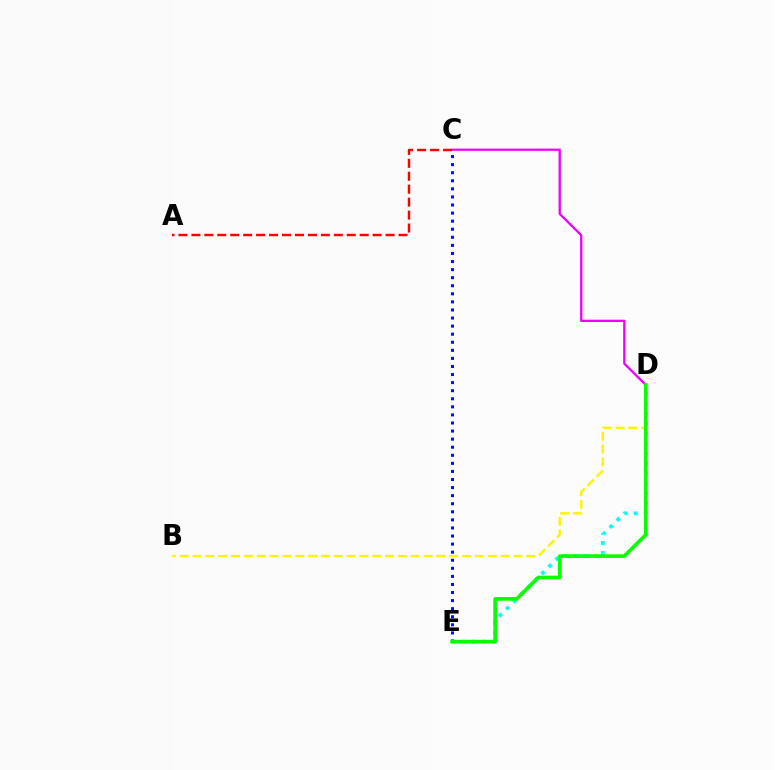{('C', 'D'): [{'color': '#ee00ff', 'line_style': 'solid', 'thickness': 1.66}], ('D', 'E'): [{'color': '#00fff6', 'line_style': 'dotted', 'thickness': 2.71}, {'color': '#08ff00', 'line_style': 'solid', 'thickness': 2.63}], ('B', 'D'): [{'color': '#fcf500', 'line_style': 'dashed', 'thickness': 1.74}], ('C', 'E'): [{'color': '#0010ff', 'line_style': 'dotted', 'thickness': 2.19}], ('A', 'C'): [{'color': '#ff0000', 'line_style': 'dashed', 'thickness': 1.76}]}